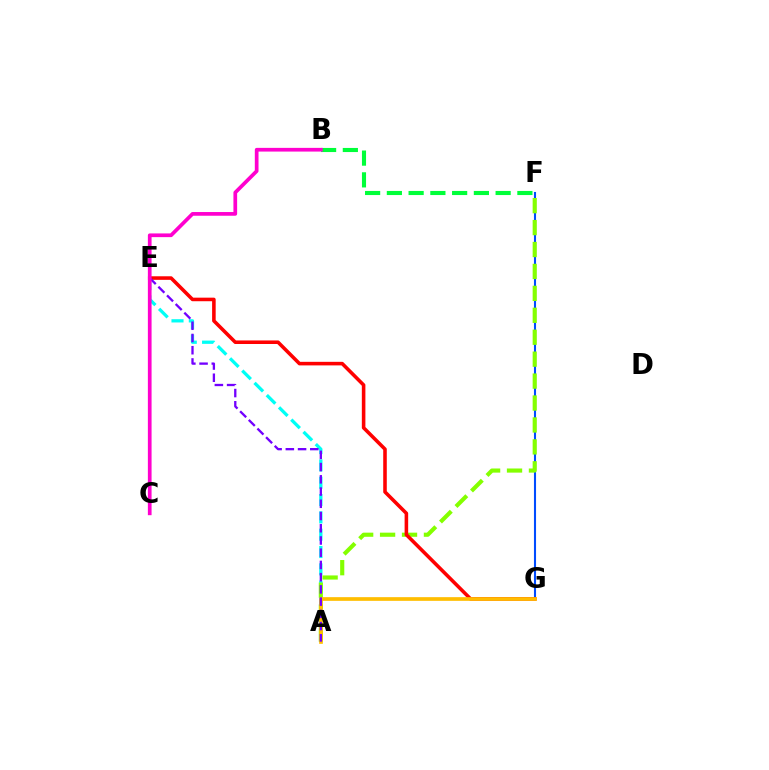{('F', 'G'): [{'color': '#004bff', 'line_style': 'solid', 'thickness': 1.51}], ('A', 'E'): [{'color': '#00fff6', 'line_style': 'dashed', 'thickness': 2.35}, {'color': '#7200ff', 'line_style': 'dashed', 'thickness': 1.66}], ('B', 'F'): [{'color': '#00ff39', 'line_style': 'dashed', 'thickness': 2.96}], ('A', 'F'): [{'color': '#84ff00', 'line_style': 'dashed', 'thickness': 2.98}], ('E', 'G'): [{'color': '#ff0000', 'line_style': 'solid', 'thickness': 2.57}], ('A', 'G'): [{'color': '#ffbd00', 'line_style': 'solid', 'thickness': 2.66}], ('B', 'C'): [{'color': '#ff00cf', 'line_style': 'solid', 'thickness': 2.67}]}